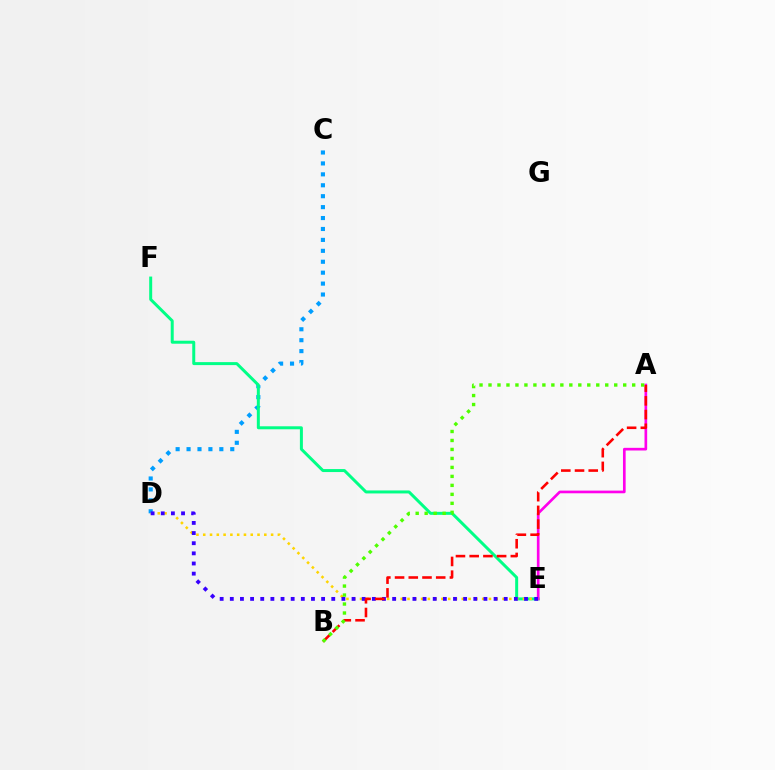{('C', 'D'): [{'color': '#009eff', 'line_style': 'dotted', 'thickness': 2.97}], ('E', 'F'): [{'color': '#00ff86', 'line_style': 'solid', 'thickness': 2.15}], ('A', 'E'): [{'color': '#ff00ed', 'line_style': 'solid', 'thickness': 1.92}], ('D', 'E'): [{'color': '#ffd500', 'line_style': 'dotted', 'thickness': 1.84}, {'color': '#3700ff', 'line_style': 'dotted', 'thickness': 2.76}], ('A', 'B'): [{'color': '#ff0000', 'line_style': 'dashed', 'thickness': 1.86}, {'color': '#4fff00', 'line_style': 'dotted', 'thickness': 2.44}]}